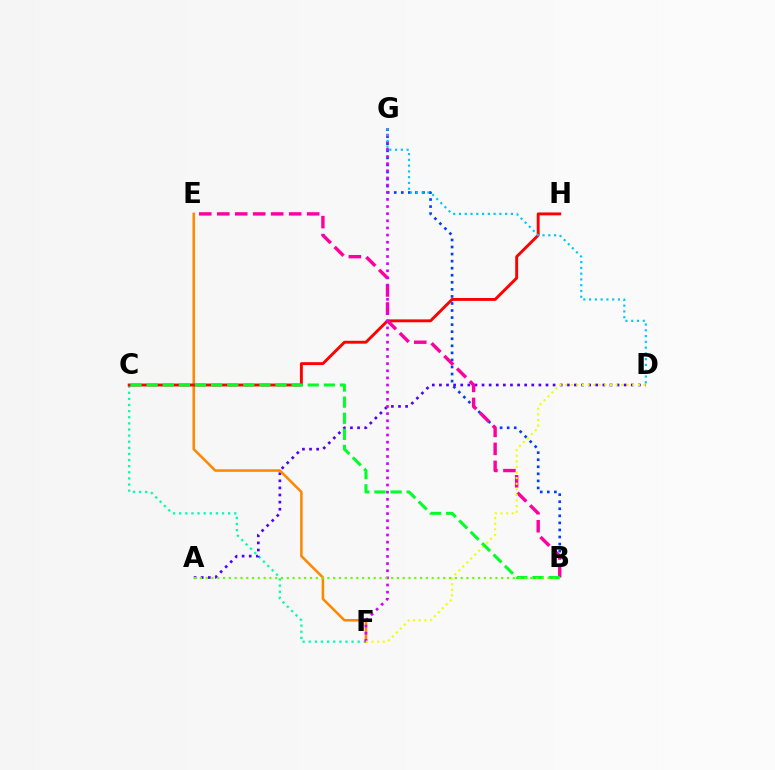{('C', 'F'): [{'color': '#00ffaf', 'line_style': 'dotted', 'thickness': 1.66}], ('B', 'G'): [{'color': '#003fff', 'line_style': 'dotted', 'thickness': 1.92}], ('A', 'D'): [{'color': '#4f00ff', 'line_style': 'dotted', 'thickness': 1.93}], ('E', 'F'): [{'color': '#ff8800', 'line_style': 'solid', 'thickness': 1.84}], ('C', 'H'): [{'color': '#ff0000', 'line_style': 'solid', 'thickness': 2.08}], ('B', 'E'): [{'color': '#ff00a0', 'line_style': 'dashed', 'thickness': 2.44}], ('F', 'G'): [{'color': '#d600ff', 'line_style': 'dotted', 'thickness': 1.94}], ('D', 'F'): [{'color': '#eeff00', 'line_style': 'dotted', 'thickness': 1.52}], ('B', 'C'): [{'color': '#00ff27', 'line_style': 'dashed', 'thickness': 2.19}], ('A', 'B'): [{'color': '#66ff00', 'line_style': 'dotted', 'thickness': 1.57}], ('D', 'G'): [{'color': '#00c7ff', 'line_style': 'dotted', 'thickness': 1.57}]}